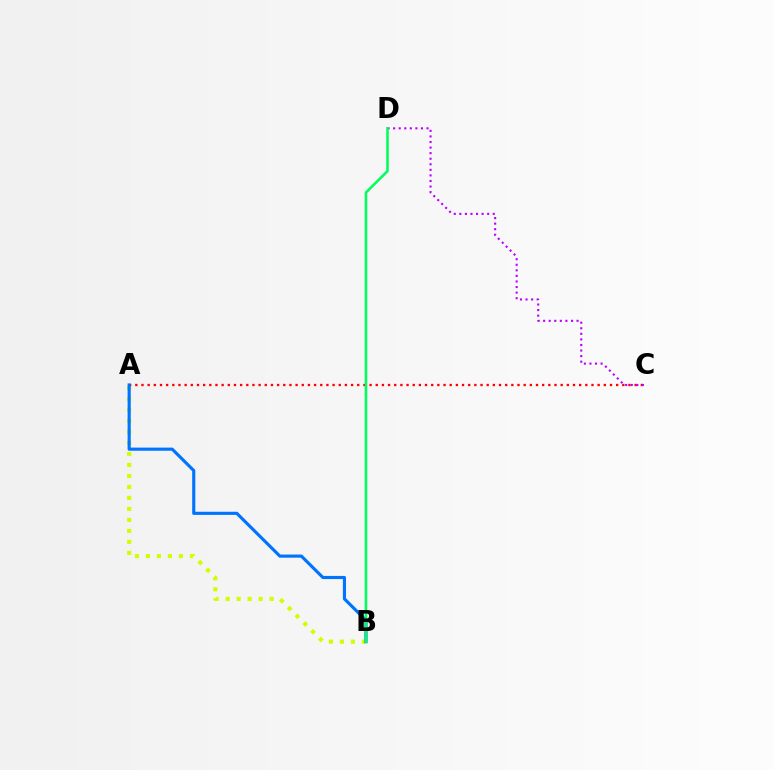{('A', 'B'): [{'color': '#d1ff00', 'line_style': 'dotted', 'thickness': 2.99}, {'color': '#0074ff', 'line_style': 'solid', 'thickness': 2.26}], ('A', 'C'): [{'color': '#ff0000', 'line_style': 'dotted', 'thickness': 1.67}], ('C', 'D'): [{'color': '#b900ff', 'line_style': 'dotted', 'thickness': 1.51}], ('B', 'D'): [{'color': '#00ff5c', 'line_style': 'solid', 'thickness': 1.85}]}